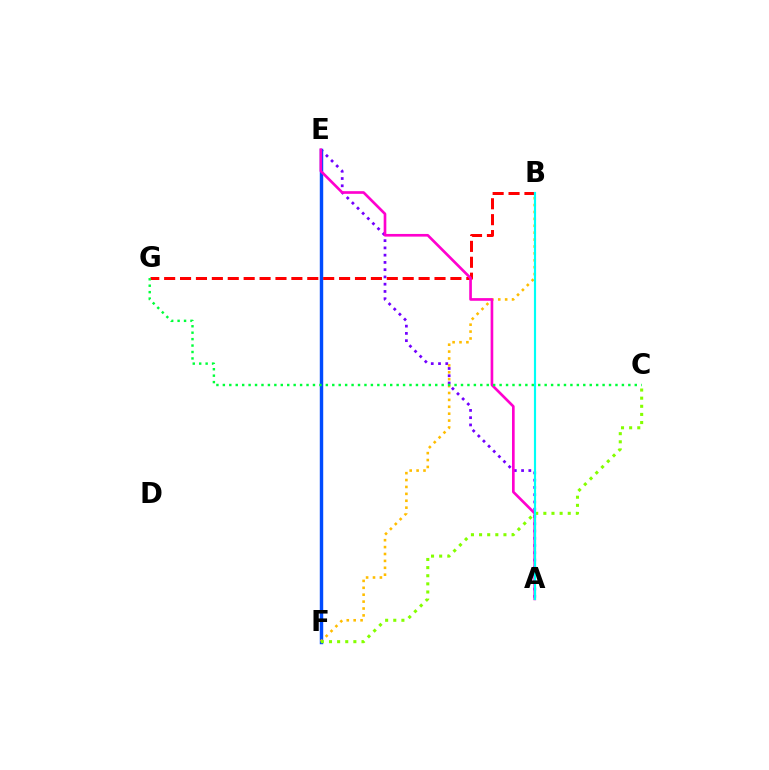{('A', 'E'): [{'color': '#7200ff', 'line_style': 'dotted', 'thickness': 1.97}, {'color': '#ff00cf', 'line_style': 'solid', 'thickness': 1.92}], ('E', 'F'): [{'color': '#004bff', 'line_style': 'solid', 'thickness': 2.47}], ('B', 'G'): [{'color': '#ff0000', 'line_style': 'dashed', 'thickness': 2.16}], ('B', 'F'): [{'color': '#ffbd00', 'line_style': 'dotted', 'thickness': 1.87}], ('C', 'G'): [{'color': '#00ff39', 'line_style': 'dotted', 'thickness': 1.75}], ('C', 'F'): [{'color': '#84ff00', 'line_style': 'dotted', 'thickness': 2.21}], ('A', 'B'): [{'color': '#00fff6', 'line_style': 'solid', 'thickness': 1.55}]}